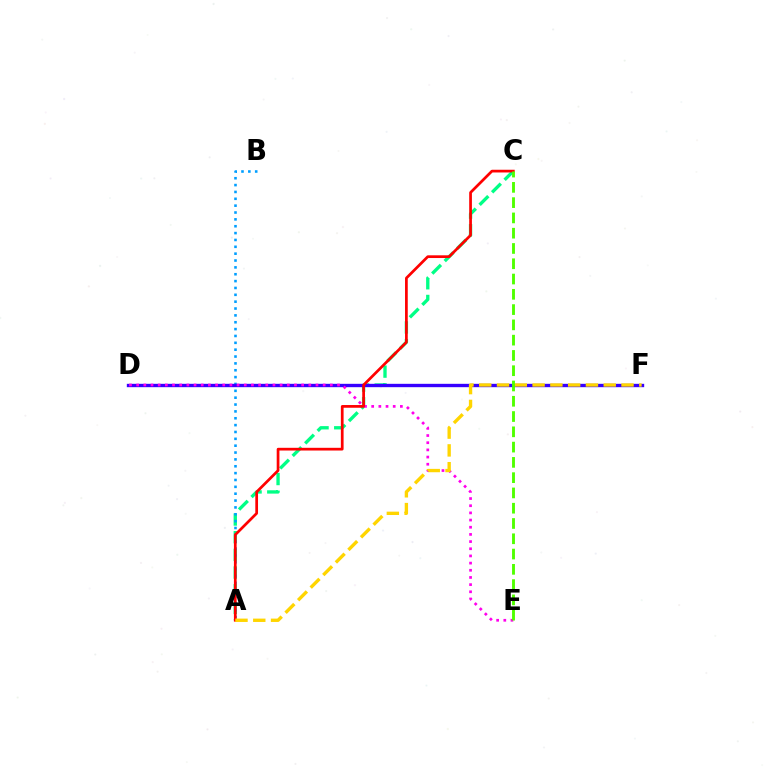{('A', 'C'): [{'color': '#00ff86', 'line_style': 'dashed', 'thickness': 2.4}, {'color': '#ff0000', 'line_style': 'solid', 'thickness': 1.96}], ('A', 'B'): [{'color': '#009eff', 'line_style': 'dotted', 'thickness': 1.86}], ('D', 'F'): [{'color': '#3700ff', 'line_style': 'solid', 'thickness': 2.42}], ('D', 'E'): [{'color': '#ff00ed', 'line_style': 'dotted', 'thickness': 1.95}], ('A', 'F'): [{'color': '#ffd500', 'line_style': 'dashed', 'thickness': 2.42}], ('C', 'E'): [{'color': '#4fff00', 'line_style': 'dashed', 'thickness': 2.08}]}